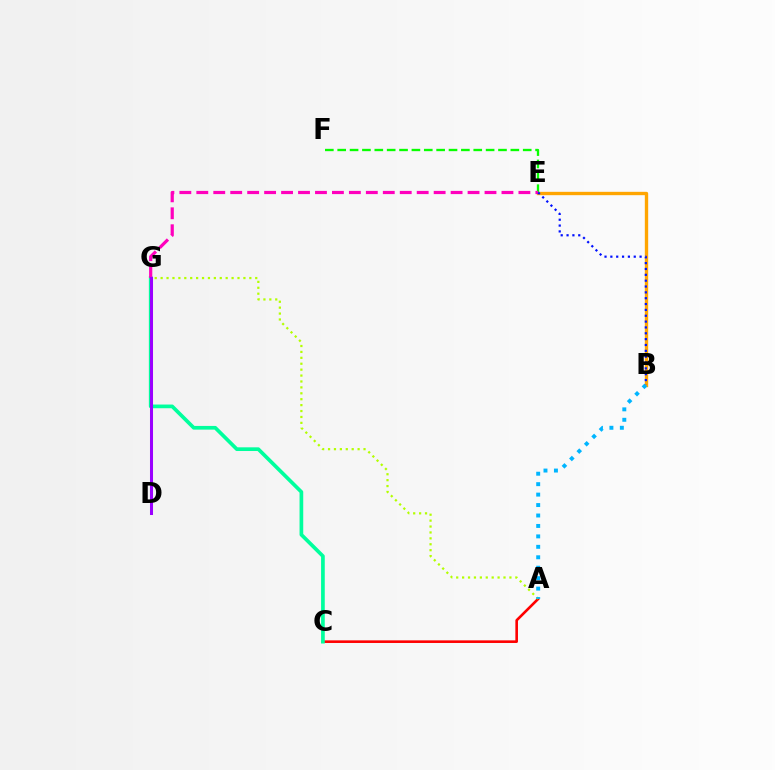{('A', 'C'): [{'color': '#ff0000', 'line_style': 'solid', 'thickness': 1.88}], ('C', 'G'): [{'color': '#00ff9d', 'line_style': 'solid', 'thickness': 2.66}], ('B', 'E'): [{'color': '#ffa500', 'line_style': 'solid', 'thickness': 2.41}, {'color': '#0010ff', 'line_style': 'dotted', 'thickness': 1.59}], ('A', 'G'): [{'color': '#b3ff00', 'line_style': 'dotted', 'thickness': 1.61}], ('E', 'F'): [{'color': '#08ff00', 'line_style': 'dashed', 'thickness': 1.68}], ('E', 'G'): [{'color': '#ff00bd', 'line_style': 'dashed', 'thickness': 2.3}], ('D', 'G'): [{'color': '#9b00ff', 'line_style': 'solid', 'thickness': 2.18}], ('A', 'B'): [{'color': '#00b5ff', 'line_style': 'dotted', 'thickness': 2.84}]}